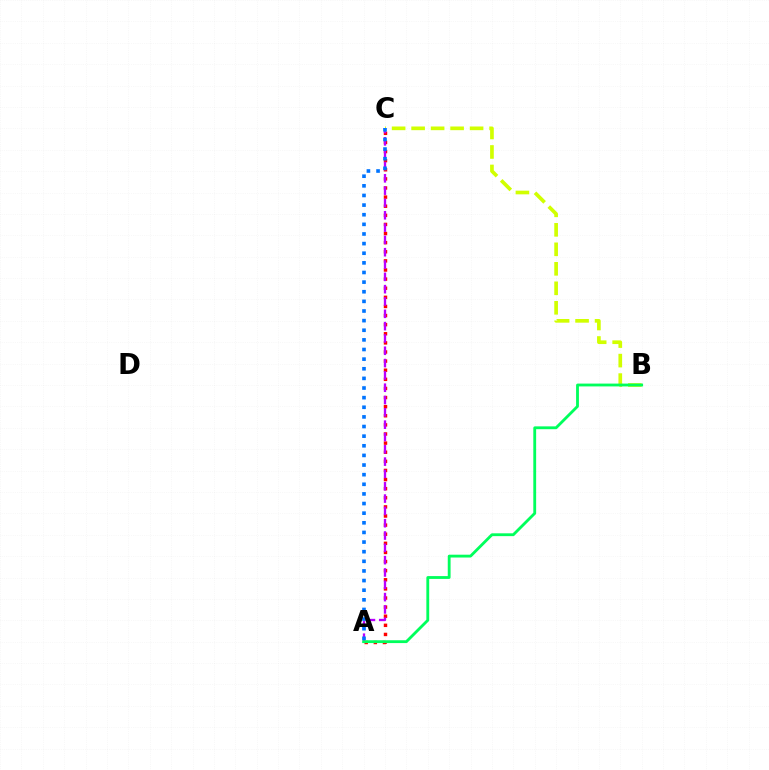{('B', 'C'): [{'color': '#d1ff00', 'line_style': 'dashed', 'thickness': 2.65}], ('A', 'C'): [{'color': '#ff0000', 'line_style': 'dotted', 'thickness': 2.48}, {'color': '#b900ff', 'line_style': 'dashed', 'thickness': 1.67}, {'color': '#0074ff', 'line_style': 'dotted', 'thickness': 2.62}], ('A', 'B'): [{'color': '#00ff5c', 'line_style': 'solid', 'thickness': 2.04}]}